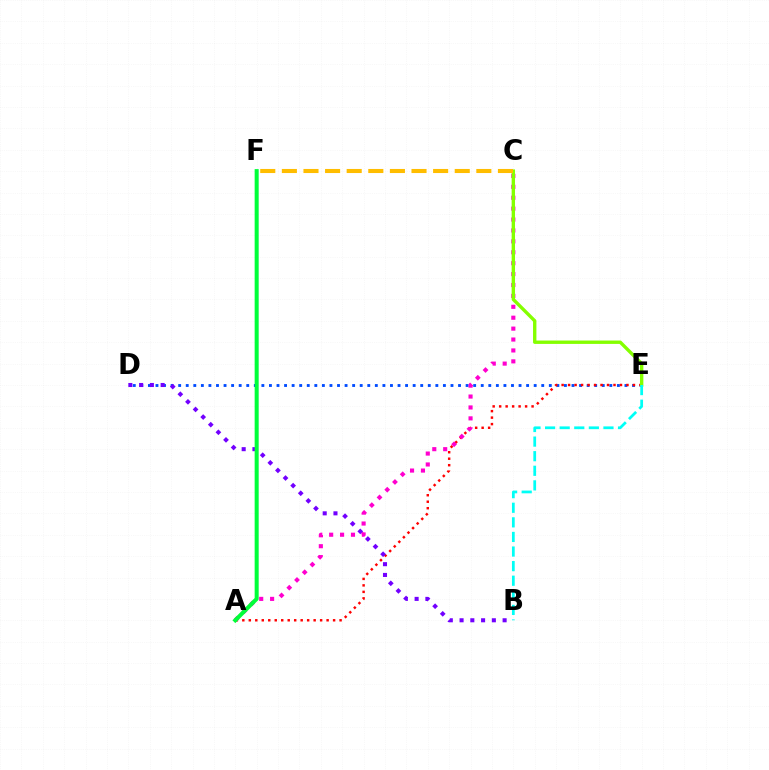{('D', 'E'): [{'color': '#004bff', 'line_style': 'dotted', 'thickness': 2.06}], ('A', 'E'): [{'color': '#ff0000', 'line_style': 'dotted', 'thickness': 1.76}], ('A', 'C'): [{'color': '#ff00cf', 'line_style': 'dotted', 'thickness': 2.96}], ('B', 'D'): [{'color': '#7200ff', 'line_style': 'dotted', 'thickness': 2.92}], ('C', 'E'): [{'color': '#84ff00', 'line_style': 'solid', 'thickness': 2.43}], ('A', 'F'): [{'color': '#00ff39', 'line_style': 'solid', 'thickness': 2.9}], ('C', 'F'): [{'color': '#ffbd00', 'line_style': 'dashed', 'thickness': 2.94}], ('B', 'E'): [{'color': '#00fff6', 'line_style': 'dashed', 'thickness': 1.98}]}